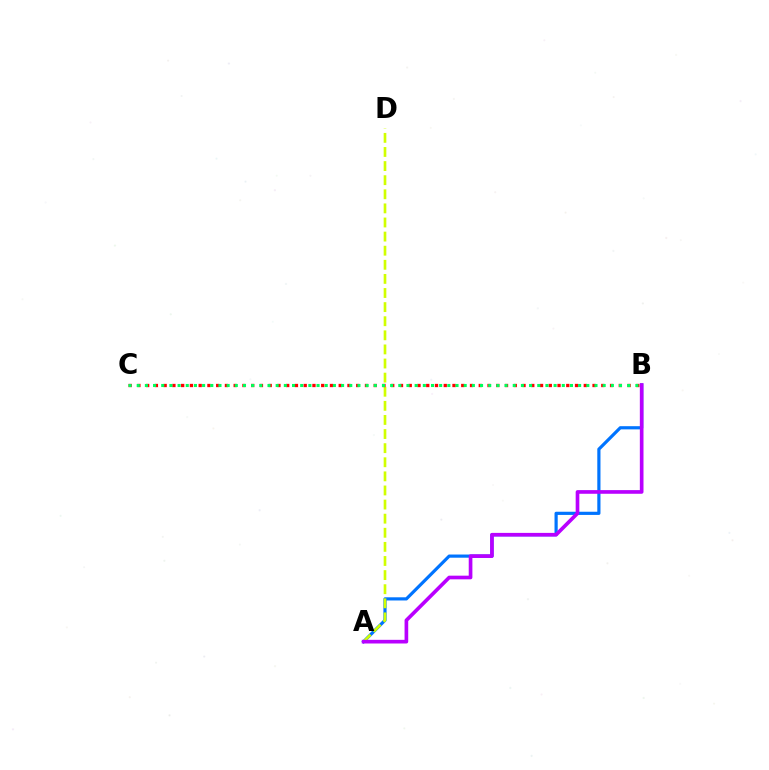{('A', 'B'): [{'color': '#0074ff', 'line_style': 'solid', 'thickness': 2.29}, {'color': '#b900ff', 'line_style': 'solid', 'thickness': 2.64}], ('A', 'D'): [{'color': '#d1ff00', 'line_style': 'dashed', 'thickness': 1.92}], ('B', 'C'): [{'color': '#ff0000', 'line_style': 'dotted', 'thickness': 2.38}, {'color': '#00ff5c', 'line_style': 'dotted', 'thickness': 2.22}]}